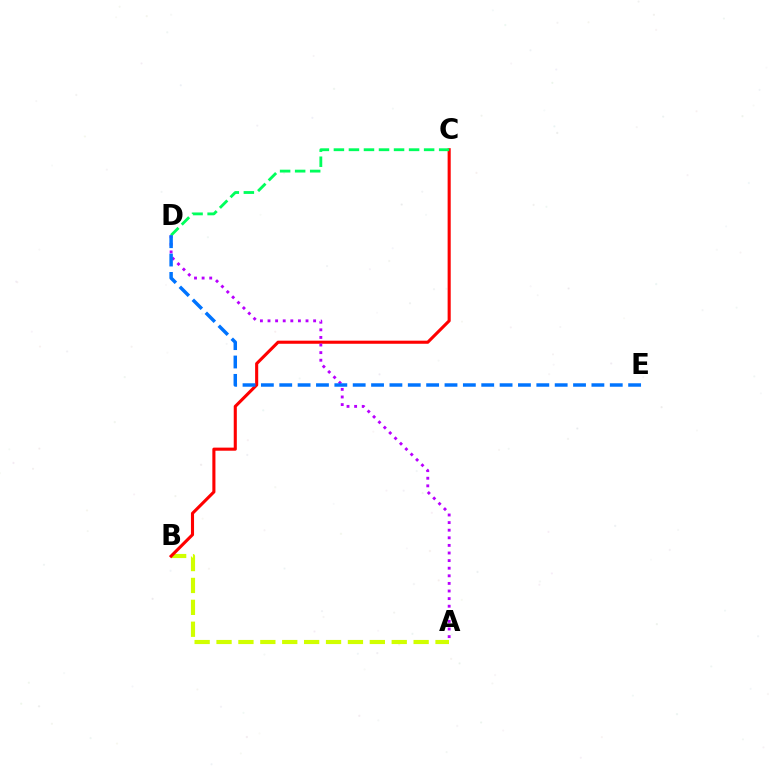{('A', 'B'): [{'color': '#d1ff00', 'line_style': 'dashed', 'thickness': 2.98}], ('B', 'C'): [{'color': '#ff0000', 'line_style': 'solid', 'thickness': 2.22}], ('A', 'D'): [{'color': '#b900ff', 'line_style': 'dotted', 'thickness': 2.07}], ('C', 'D'): [{'color': '#00ff5c', 'line_style': 'dashed', 'thickness': 2.04}], ('D', 'E'): [{'color': '#0074ff', 'line_style': 'dashed', 'thickness': 2.49}]}